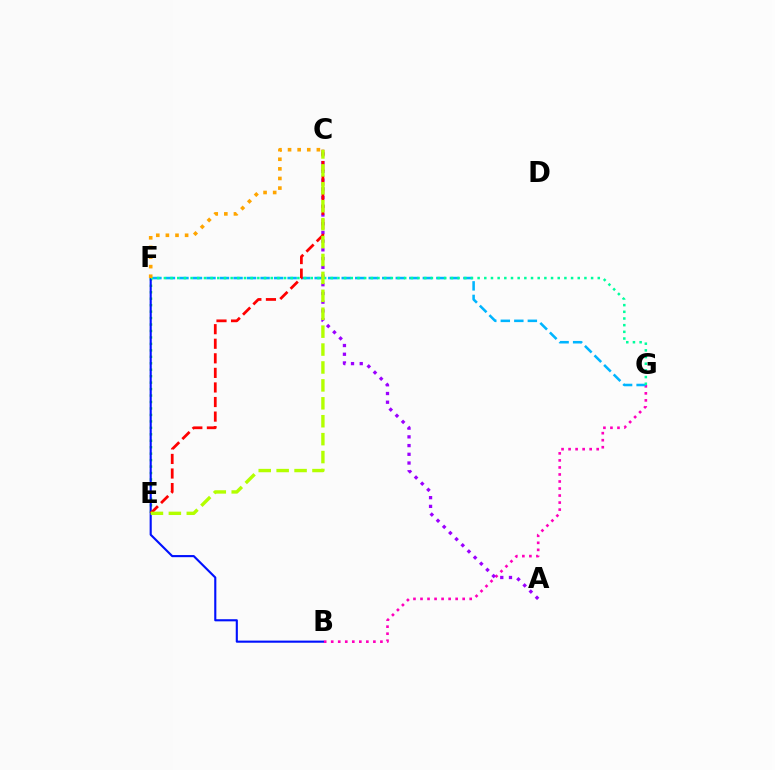{('B', 'G'): [{'color': '#ff00bd', 'line_style': 'dotted', 'thickness': 1.91}], ('F', 'G'): [{'color': '#00b5ff', 'line_style': 'dashed', 'thickness': 1.84}, {'color': '#00ff9d', 'line_style': 'dotted', 'thickness': 1.81}], ('E', 'F'): [{'color': '#08ff00', 'line_style': 'dotted', 'thickness': 1.75}], ('B', 'F'): [{'color': '#0010ff', 'line_style': 'solid', 'thickness': 1.53}], ('A', 'C'): [{'color': '#9b00ff', 'line_style': 'dotted', 'thickness': 2.37}], ('C', 'E'): [{'color': '#ff0000', 'line_style': 'dashed', 'thickness': 1.98}, {'color': '#b3ff00', 'line_style': 'dashed', 'thickness': 2.43}], ('C', 'F'): [{'color': '#ffa500', 'line_style': 'dotted', 'thickness': 2.61}]}